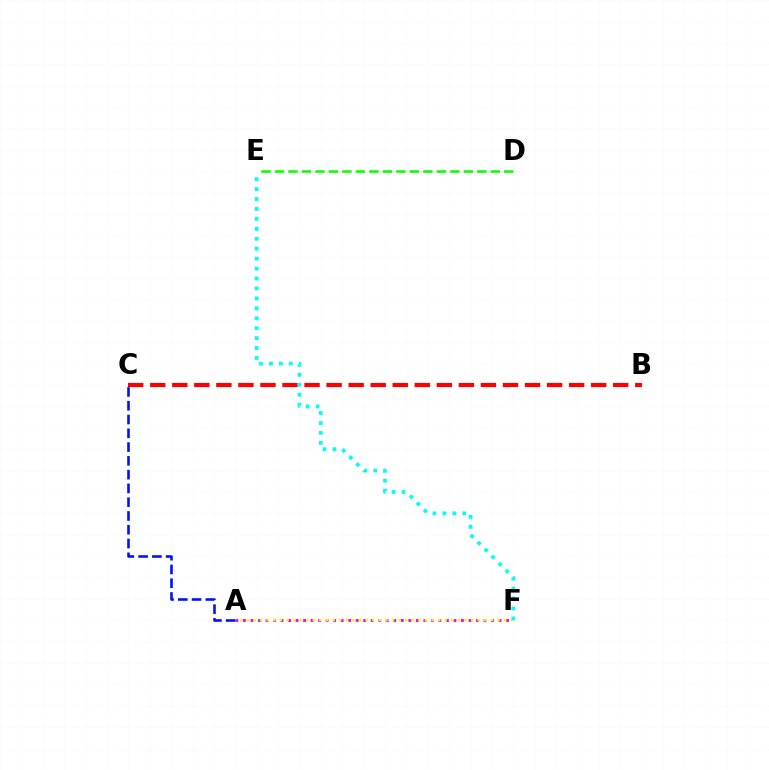{('A', 'F'): [{'color': '#ee00ff', 'line_style': 'dotted', 'thickness': 2.04}, {'color': '#fcf500', 'line_style': 'dotted', 'thickness': 1.79}], ('D', 'E'): [{'color': '#08ff00', 'line_style': 'dashed', 'thickness': 1.83}], ('B', 'C'): [{'color': '#ff0000', 'line_style': 'dashed', 'thickness': 2.99}], ('A', 'C'): [{'color': '#0010ff', 'line_style': 'dashed', 'thickness': 1.87}], ('E', 'F'): [{'color': '#00fff6', 'line_style': 'dotted', 'thickness': 2.7}]}